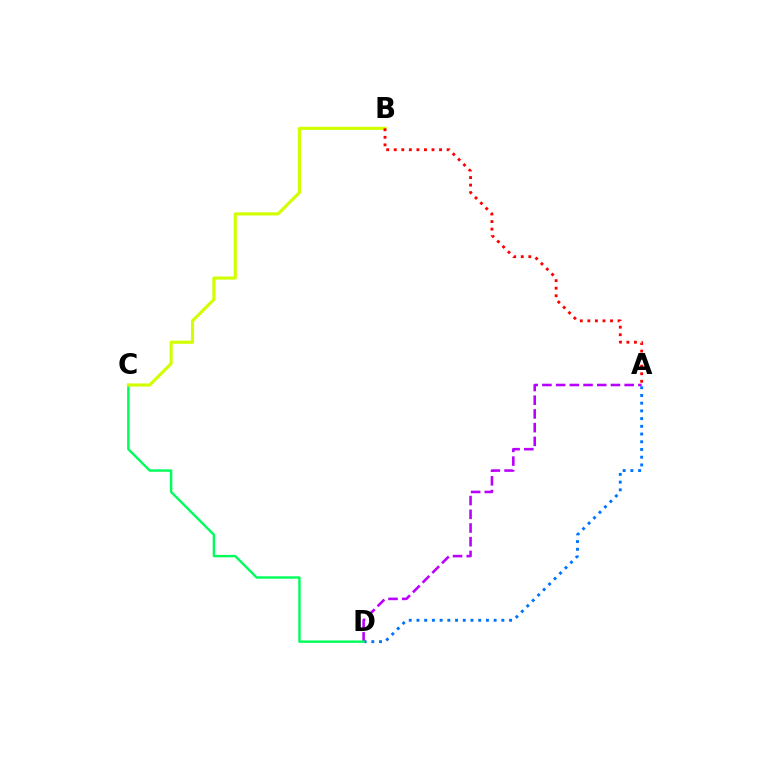{('A', 'D'): [{'color': '#0074ff', 'line_style': 'dotted', 'thickness': 2.1}, {'color': '#b900ff', 'line_style': 'dashed', 'thickness': 1.86}], ('C', 'D'): [{'color': '#00ff5c', 'line_style': 'solid', 'thickness': 1.74}], ('B', 'C'): [{'color': '#d1ff00', 'line_style': 'solid', 'thickness': 2.25}], ('A', 'B'): [{'color': '#ff0000', 'line_style': 'dotted', 'thickness': 2.05}]}